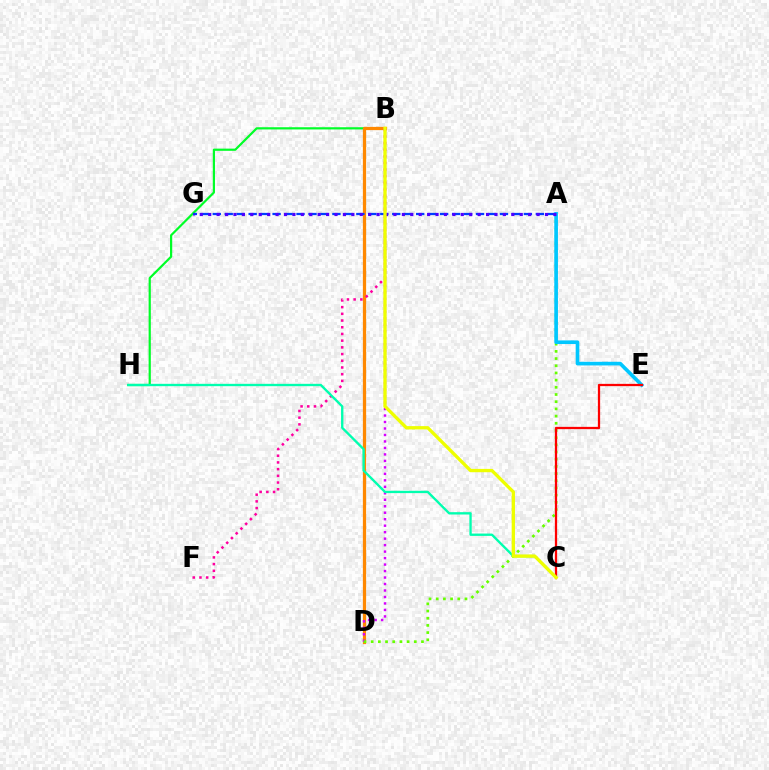{('B', 'H'): [{'color': '#00ff27', 'line_style': 'solid', 'thickness': 1.59}], ('B', 'D'): [{'color': '#ff8800', 'line_style': 'solid', 'thickness': 2.33}, {'color': '#d600ff', 'line_style': 'dotted', 'thickness': 1.76}], ('B', 'F'): [{'color': '#ff00a0', 'line_style': 'dotted', 'thickness': 1.82}], ('A', 'D'): [{'color': '#66ff00', 'line_style': 'dotted', 'thickness': 1.95}], ('A', 'E'): [{'color': '#00c7ff', 'line_style': 'solid', 'thickness': 2.63}], ('C', 'E'): [{'color': '#ff0000', 'line_style': 'solid', 'thickness': 1.63}], ('A', 'G'): [{'color': '#003fff', 'line_style': 'dashed', 'thickness': 1.63}, {'color': '#4f00ff', 'line_style': 'dotted', 'thickness': 2.29}], ('C', 'H'): [{'color': '#00ffaf', 'line_style': 'solid', 'thickness': 1.69}], ('B', 'C'): [{'color': '#eeff00', 'line_style': 'solid', 'thickness': 2.39}]}